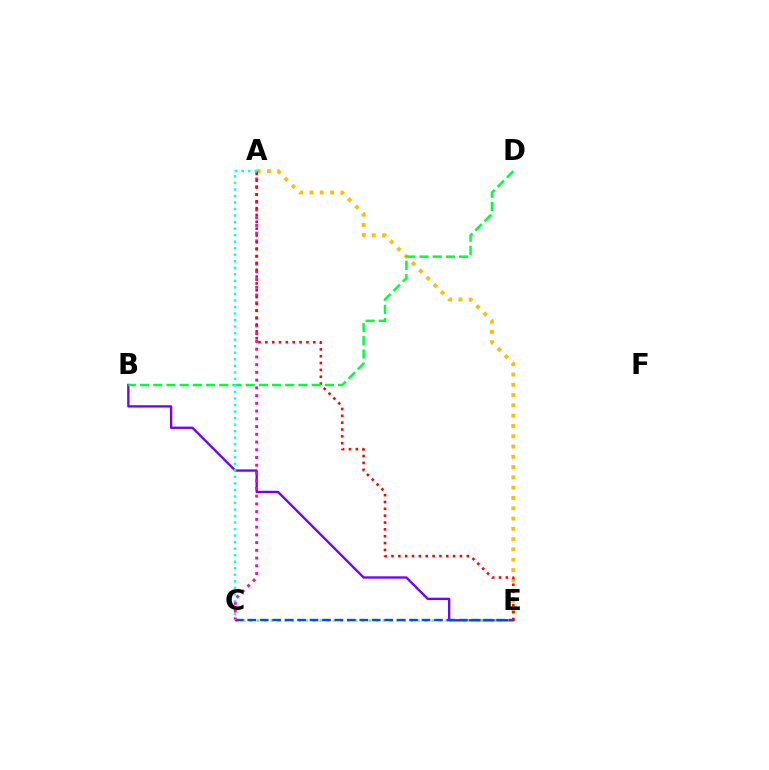{('A', 'E'): [{'color': '#ffbd00', 'line_style': 'dotted', 'thickness': 2.8}, {'color': '#ff0000', 'line_style': 'dotted', 'thickness': 1.86}], ('B', 'E'): [{'color': '#7200ff', 'line_style': 'solid', 'thickness': 1.68}], ('A', 'C'): [{'color': '#ff00cf', 'line_style': 'dotted', 'thickness': 2.1}, {'color': '#00fff6', 'line_style': 'dotted', 'thickness': 1.77}], ('C', 'E'): [{'color': '#84ff00', 'line_style': 'dotted', 'thickness': 1.9}, {'color': '#004bff', 'line_style': 'dashed', 'thickness': 1.69}], ('B', 'D'): [{'color': '#00ff39', 'line_style': 'dashed', 'thickness': 1.79}]}